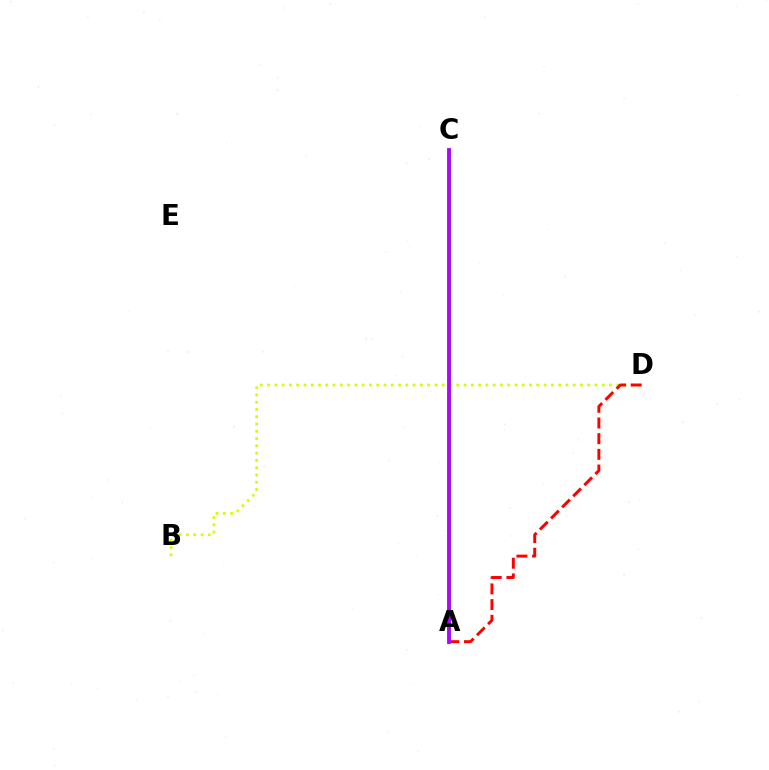{('B', 'D'): [{'color': '#d1ff00', 'line_style': 'dotted', 'thickness': 1.98}], ('A', 'C'): [{'color': '#00ff5c', 'line_style': 'solid', 'thickness': 2.0}, {'color': '#0074ff', 'line_style': 'solid', 'thickness': 2.53}, {'color': '#b900ff', 'line_style': 'solid', 'thickness': 2.59}], ('A', 'D'): [{'color': '#ff0000', 'line_style': 'dashed', 'thickness': 2.13}]}